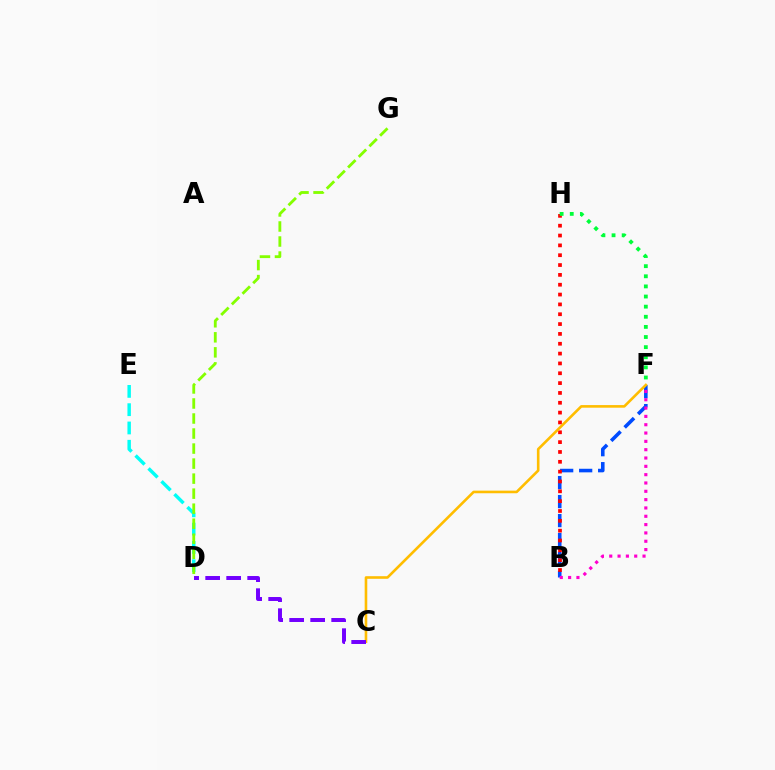{('B', 'F'): [{'color': '#004bff', 'line_style': 'dashed', 'thickness': 2.58}, {'color': '#ff00cf', 'line_style': 'dotted', 'thickness': 2.26}], ('B', 'H'): [{'color': '#ff0000', 'line_style': 'dotted', 'thickness': 2.67}], ('C', 'F'): [{'color': '#ffbd00', 'line_style': 'solid', 'thickness': 1.88}], ('C', 'D'): [{'color': '#7200ff', 'line_style': 'dashed', 'thickness': 2.85}], ('D', 'E'): [{'color': '#00fff6', 'line_style': 'dashed', 'thickness': 2.48}], ('F', 'H'): [{'color': '#00ff39', 'line_style': 'dotted', 'thickness': 2.75}], ('D', 'G'): [{'color': '#84ff00', 'line_style': 'dashed', 'thickness': 2.04}]}